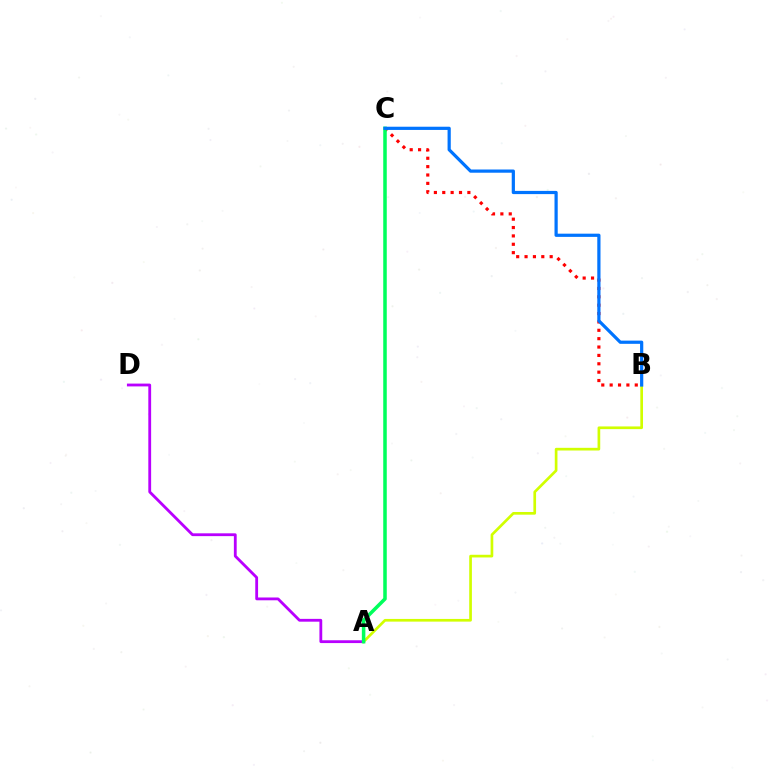{('A', 'B'): [{'color': '#d1ff00', 'line_style': 'solid', 'thickness': 1.93}], ('B', 'C'): [{'color': '#ff0000', 'line_style': 'dotted', 'thickness': 2.27}, {'color': '#0074ff', 'line_style': 'solid', 'thickness': 2.31}], ('A', 'D'): [{'color': '#b900ff', 'line_style': 'solid', 'thickness': 2.02}], ('A', 'C'): [{'color': '#00ff5c', 'line_style': 'solid', 'thickness': 2.54}]}